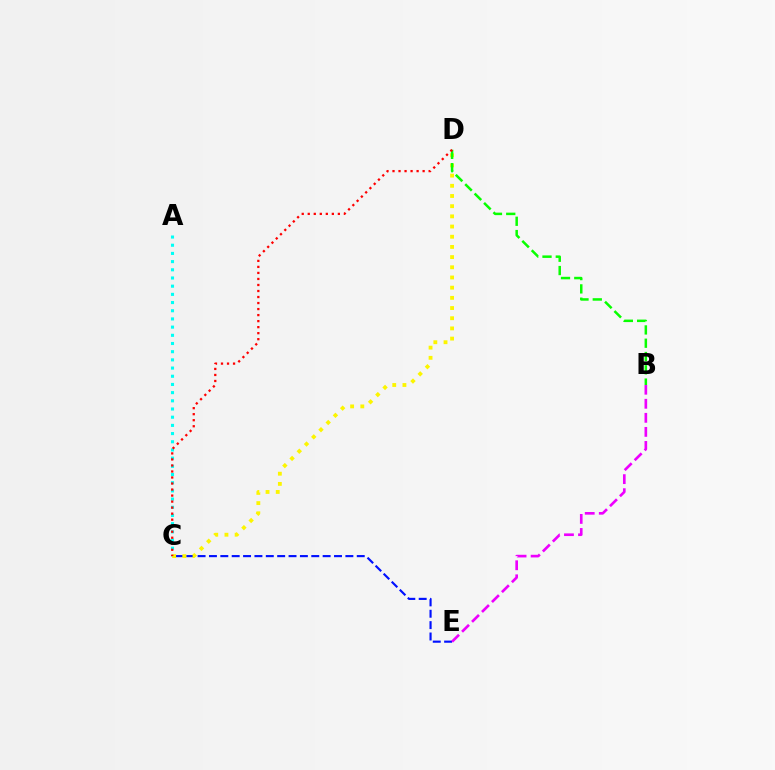{('A', 'C'): [{'color': '#00fff6', 'line_style': 'dotted', 'thickness': 2.22}], ('C', 'E'): [{'color': '#0010ff', 'line_style': 'dashed', 'thickness': 1.54}], ('C', 'D'): [{'color': '#fcf500', 'line_style': 'dotted', 'thickness': 2.77}, {'color': '#ff0000', 'line_style': 'dotted', 'thickness': 1.64}], ('B', 'D'): [{'color': '#08ff00', 'line_style': 'dashed', 'thickness': 1.81}], ('B', 'E'): [{'color': '#ee00ff', 'line_style': 'dashed', 'thickness': 1.91}]}